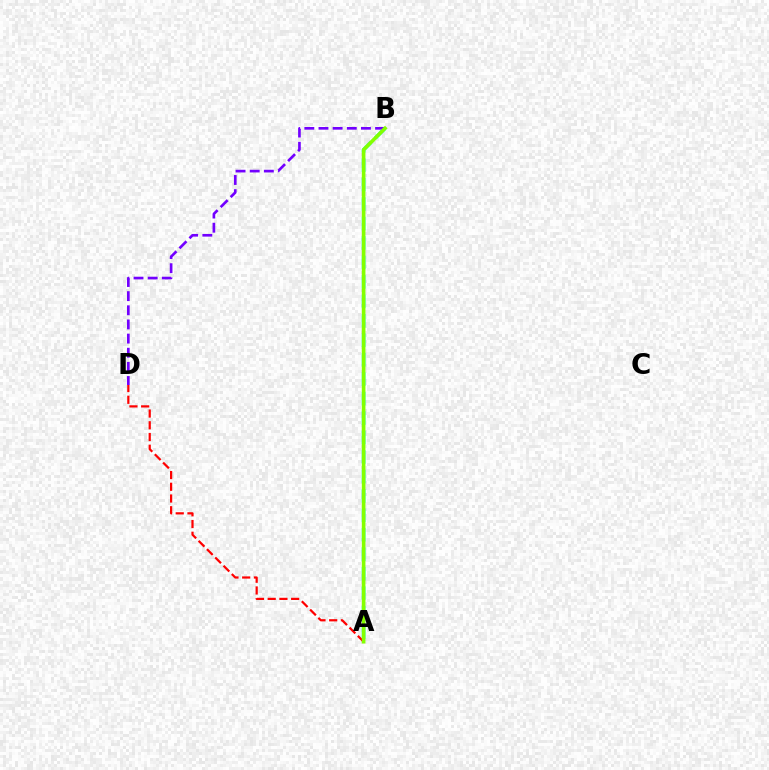{('A', 'B'): [{'color': '#00fff6', 'line_style': 'dashed', 'thickness': 2.64}, {'color': '#84ff00', 'line_style': 'solid', 'thickness': 2.62}], ('B', 'D'): [{'color': '#7200ff', 'line_style': 'dashed', 'thickness': 1.92}], ('A', 'D'): [{'color': '#ff0000', 'line_style': 'dashed', 'thickness': 1.59}]}